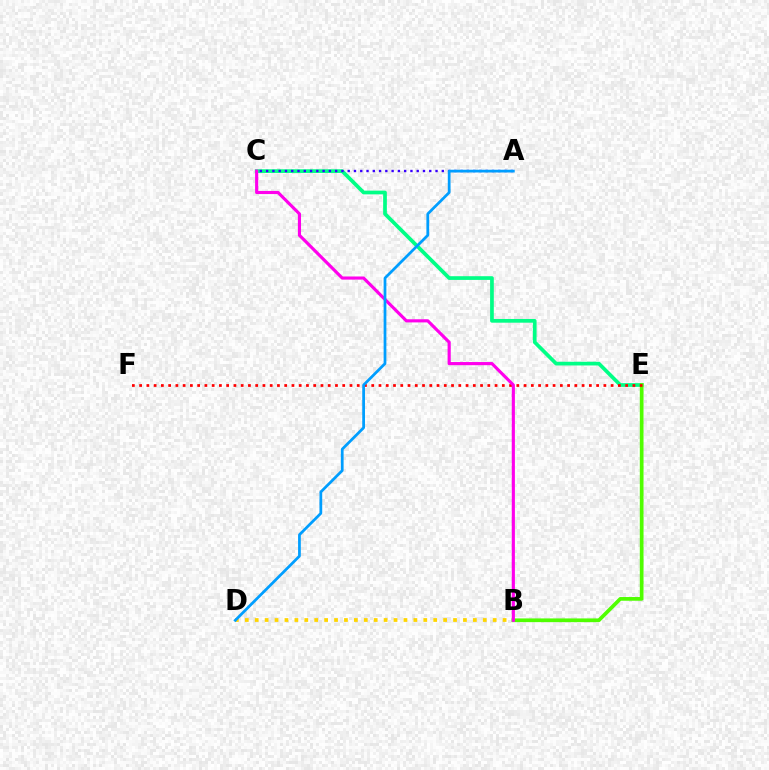{('B', 'D'): [{'color': '#ffd500', 'line_style': 'dotted', 'thickness': 2.69}], ('C', 'E'): [{'color': '#00ff86', 'line_style': 'solid', 'thickness': 2.67}], ('B', 'E'): [{'color': '#4fff00', 'line_style': 'solid', 'thickness': 2.67}], ('E', 'F'): [{'color': '#ff0000', 'line_style': 'dotted', 'thickness': 1.97}], ('B', 'C'): [{'color': '#ff00ed', 'line_style': 'solid', 'thickness': 2.26}], ('A', 'C'): [{'color': '#3700ff', 'line_style': 'dotted', 'thickness': 1.7}], ('A', 'D'): [{'color': '#009eff', 'line_style': 'solid', 'thickness': 1.98}]}